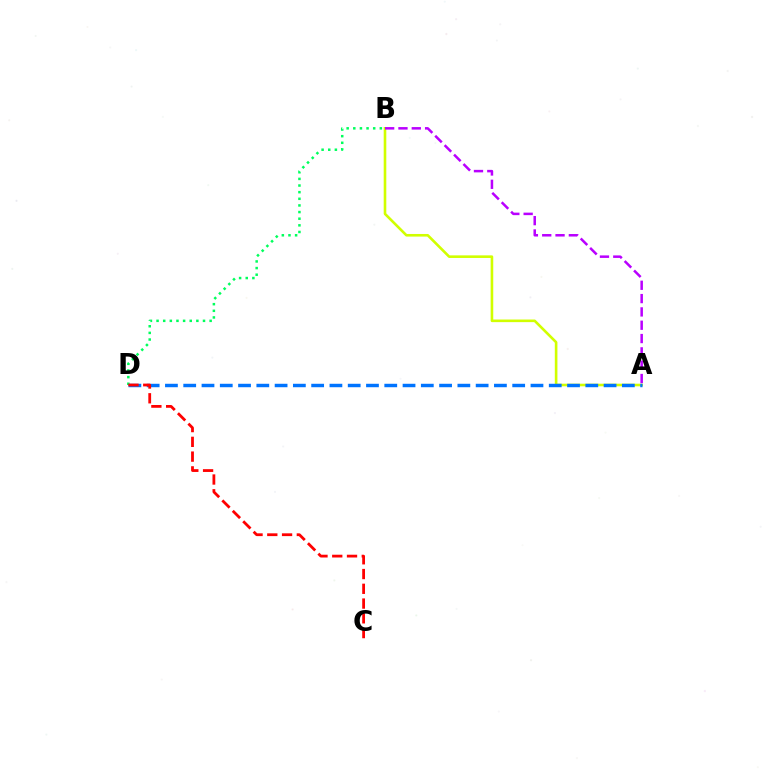{('B', 'D'): [{'color': '#00ff5c', 'line_style': 'dotted', 'thickness': 1.8}], ('A', 'B'): [{'color': '#d1ff00', 'line_style': 'solid', 'thickness': 1.88}, {'color': '#b900ff', 'line_style': 'dashed', 'thickness': 1.81}], ('A', 'D'): [{'color': '#0074ff', 'line_style': 'dashed', 'thickness': 2.48}], ('C', 'D'): [{'color': '#ff0000', 'line_style': 'dashed', 'thickness': 2.01}]}